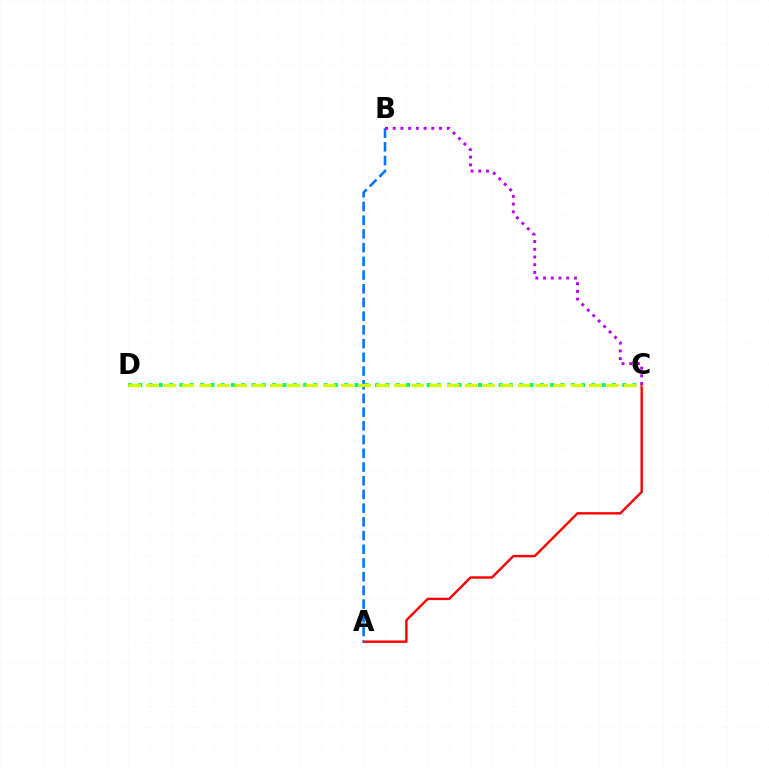{('A', 'C'): [{'color': '#ff0000', 'line_style': 'solid', 'thickness': 1.73}], ('C', 'D'): [{'color': '#00ff5c', 'line_style': 'dotted', 'thickness': 2.8}, {'color': '#d1ff00', 'line_style': 'dashed', 'thickness': 2.4}], ('A', 'B'): [{'color': '#0074ff', 'line_style': 'dashed', 'thickness': 1.86}], ('B', 'C'): [{'color': '#b900ff', 'line_style': 'dotted', 'thickness': 2.1}]}